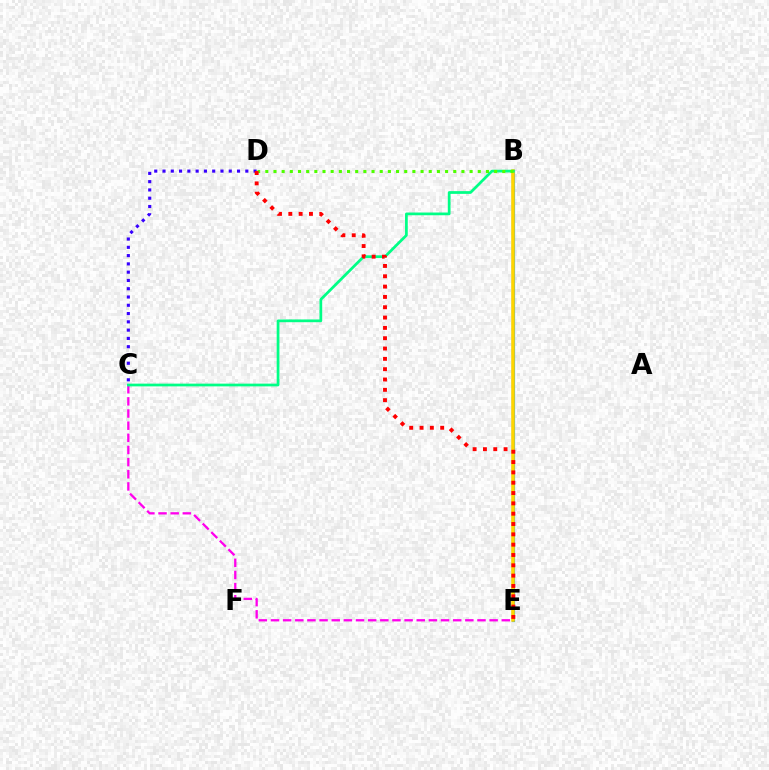{('C', 'E'): [{'color': '#ff00ed', 'line_style': 'dashed', 'thickness': 1.65}], ('B', 'E'): [{'color': '#009eff', 'line_style': 'solid', 'thickness': 2.29}, {'color': '#ffd500', 'line_style': 'solid', 'thickness': 2.55}], ('C', 'D'): [{'color': '#3700ff', 'line_style': 'dotted', 'thickness': 2.25}], ('B', 'C'): [{'color': '#00ff86', 'line_style': 'solid', 'thickness': 1.97}], ('B', 'D'): [{'color': '#4fff00', 'line_style': 'dotted', 'thickness': 2.22}], ('D', 'E'): [{'color': '#ff0000', 'line_style': 'dotted', 'thickness': 2.81}]}